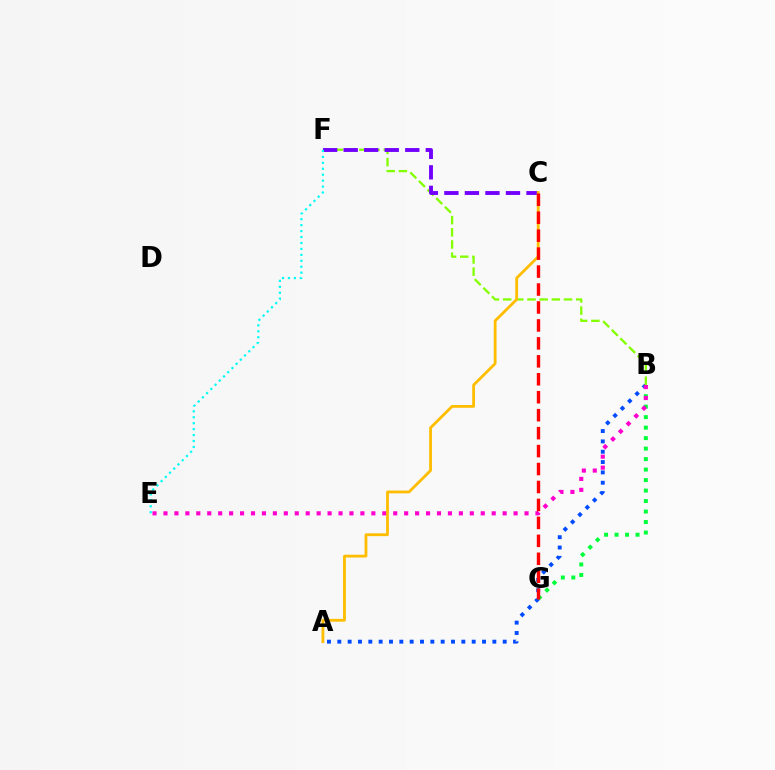{('A', 'B'): [{'color': '#004bff', 'line_style': 'dotted', 'thickness': 2.81}], ('B', 'F'): [{'color': '#84ff00', 'line_style': 'dashed', 'thickness': 1.65}], ('C', 'F'): [{'color': '#7200ff', 'line_style': 'dashed', 'thickness': 2.79}], ('B', 'G'): [{'color': '#00ff39', 'line_style': 'dotted', 'thickness': 2.85}], ('B', 'E'): [{'color': '#ff00cf', 'line_style': 'dotted', 'thickness': 2.97}], ('A', 'C'): [{'color': '#ffbd00', 'line_style': 'solid', 'thickness': 2.02}], ('C', 'G'): [{'color': '#ff0000', 'line_style': 'dashed', 'thickness': 2.44}], ('E', 'F'): [{'color': '#00fff6', 'line_style': 'dotted', 'thickness': 1.61}]}